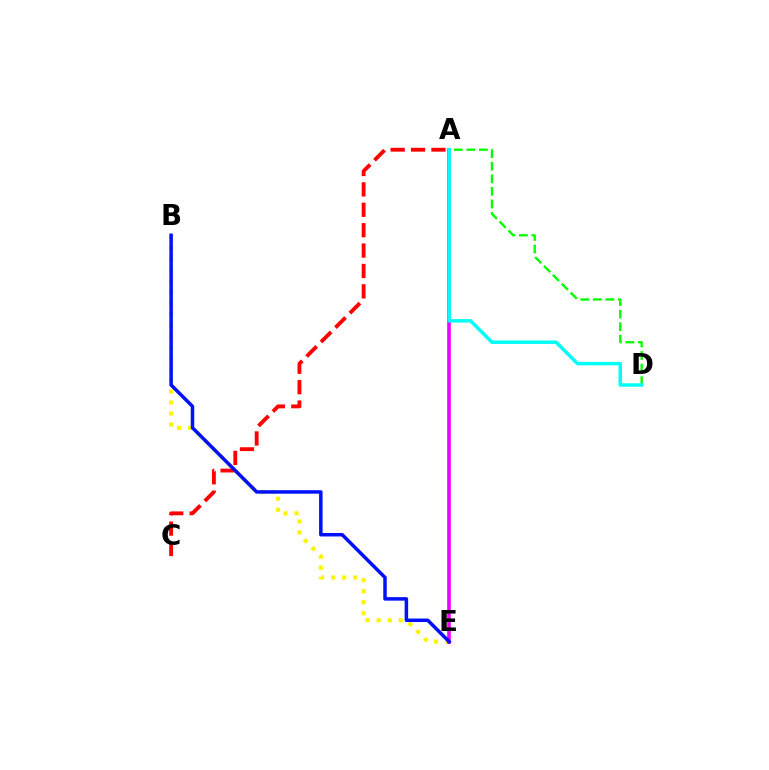{('B', 'E'): [{'color': '#fcf500', 'line_style': 'dotted', 'thickness': 3.0}, {'color': '#0010ff', 'line_style': 'solid', 'thickness': 2.52}], ('A', 'D'): [{'color': '#08ff00', 'line_style': 'dashed', 'thickness': 1.71}, {'color': '#00fff6', 'line_style': 'solid', 'thickness': 2.51}], ('A', 'E'): [{'color': '#ee00ff', 'line_style': 'solid', 'thickness': 2.6}], ('A', 'C'): [{'color': '#ff0000', 'line_style': 'dashed', 'thickness': 2.77}]}